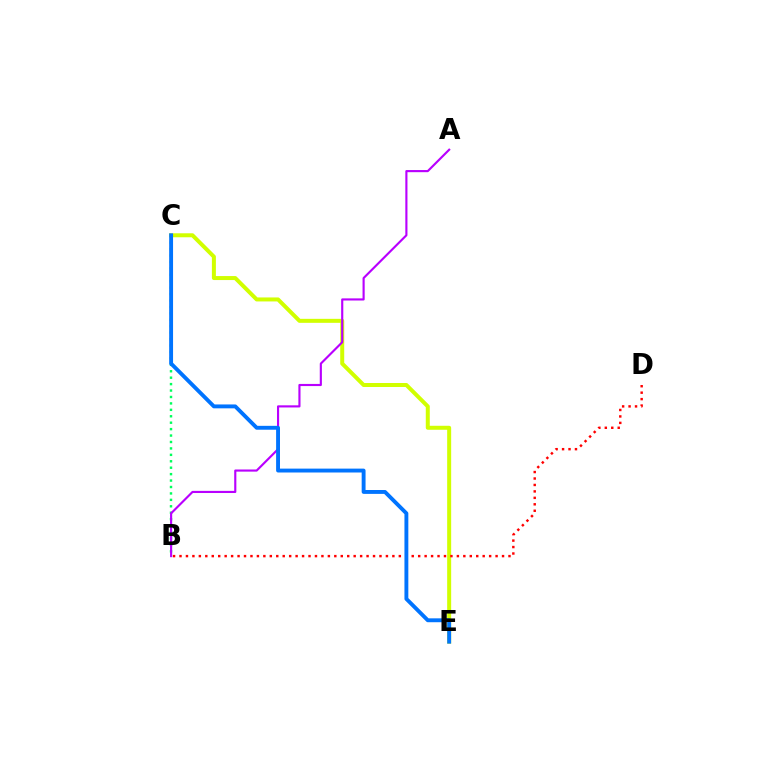{('B', 'C'): [{'color': '#00ff5c', 'line_style': 'dotted', 'thickness': 1.75}], ('C', 'E'): [{'color': '#d1ff00', 'line_style': 'solid', 'thickness': 2.88}, {'color': '#0074ff', 'line_style': 'solid', 'thickness': 2.8}], ('A', 'B'): [{'color': '#b900ff', 'line_style': 'solid', 'thickness': 1.54}], ('B', 'D'): [{'color': '#ff0000', 'line_style': 'dotted', 'thickness': 1.75}]}